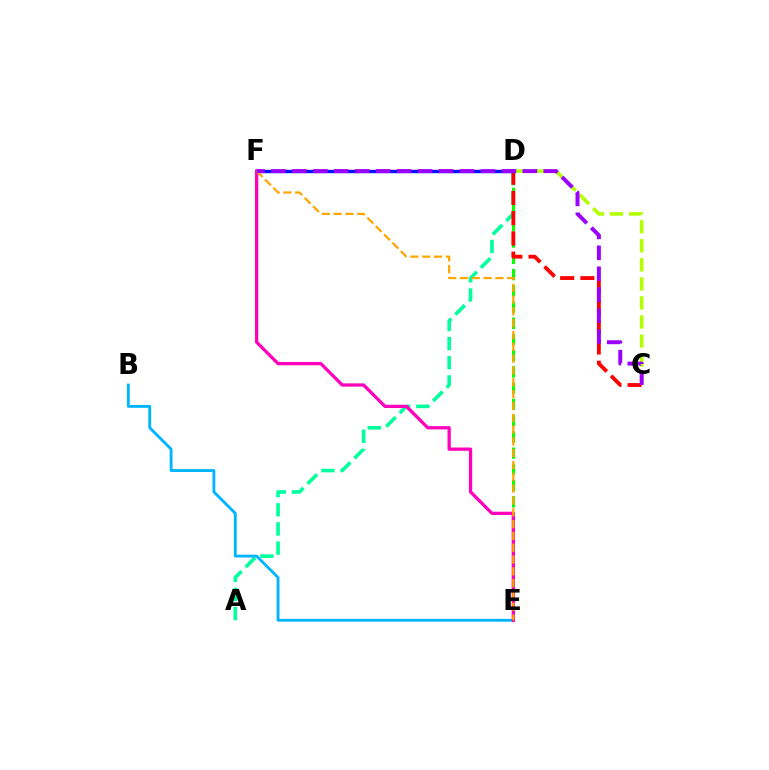{('A', 'D'): [{'color': '#00ff9d', 'line_style': 'dashed', 'thickness': 2.6}], ('B', 'E'): [{'color': '#00b5ff', 'line_style': 'solid', 'thickness': 2.05}], ('D', 'E'): [{'color': '#08ff00', 'line_style': 'dashed', 'thickness': 2.21}], ('C', 'D'): [{'color': '#ff0000', 'line_style': 'dashed', 'thickness': 2.75}, {'color': '#b3ff00', 'line_style': 'dashed', 'thickness': 2.59}], ('D', 'F'): [{'color': '#0010ff', 'line_style': 'solid', 'thickness': 2.44}], ('E', 'F'): [{'color': '#ff00bd', 'line_style': 'solid', 'thickness': 2.36}, {'color': '#ffa500', 'line_style': 'dashed', 'thickness': 1.61}], ('C', 'F'): [{'color': '#9b00ff', 'line_style': 'dashed', 'thickness': 2.85}]}